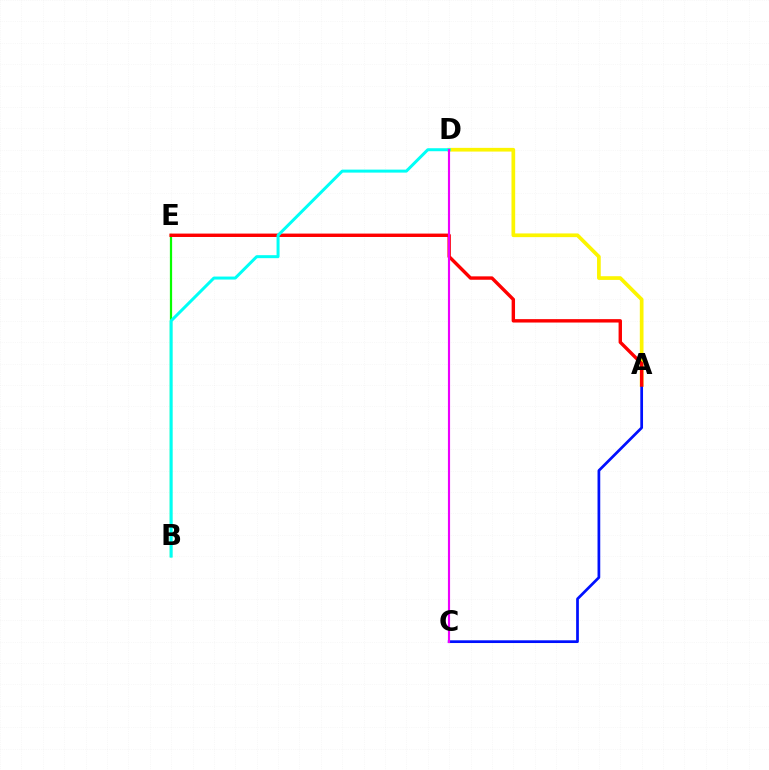{('A', 'D'): [{'color': '#fcf500', 'line_style': 'solid', 'thickness': 2.66}], ('A', 'C'): [{'color': '#0010ff', 'line_style': 'solid', 'thickness': 1.96}], ('B', 'E'): [{'color': '#08ff00', 'line_style': 'solid', 'thickness': 1.61}], ('A', 'E'): [{'color': '#ff0000', 'line_style': 'solid', 'thickness': 2.45}], ('B', 'D'): [{'color': '#00fff6', 'line_style': 'solid', 'thickness': 2.16}], ('C', 'D'): [{'color': '#ee00ff', 'line_style': 'solid', 'thickness': 1.55}]}